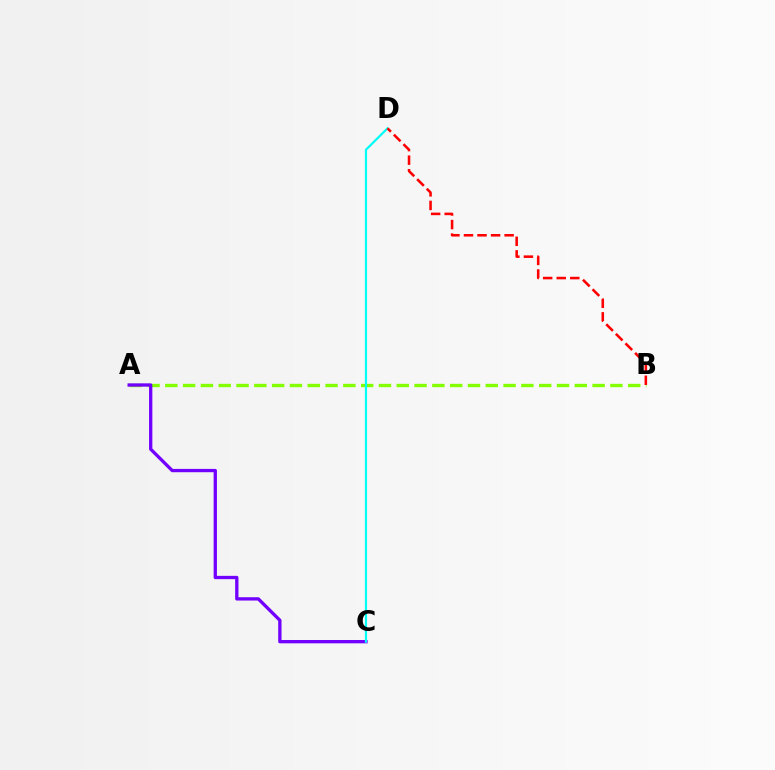{('A', 'B'): [{'color': '#84ff00', 'line_style': 'dashed', 'thickness': 2.42}], ('A', 'C'): [{'color': '#7200ff', 'line_style': 'solid', 'thickness': 2.38}], ('C', 'D'): [{'color': '#00fff6', 'line_style': 'solid', 'thickness': 1.58}], ('B', 'D'): [{'color': '#ff0000', 'line_style': 'dashed', 'thickness': 1.84}]}